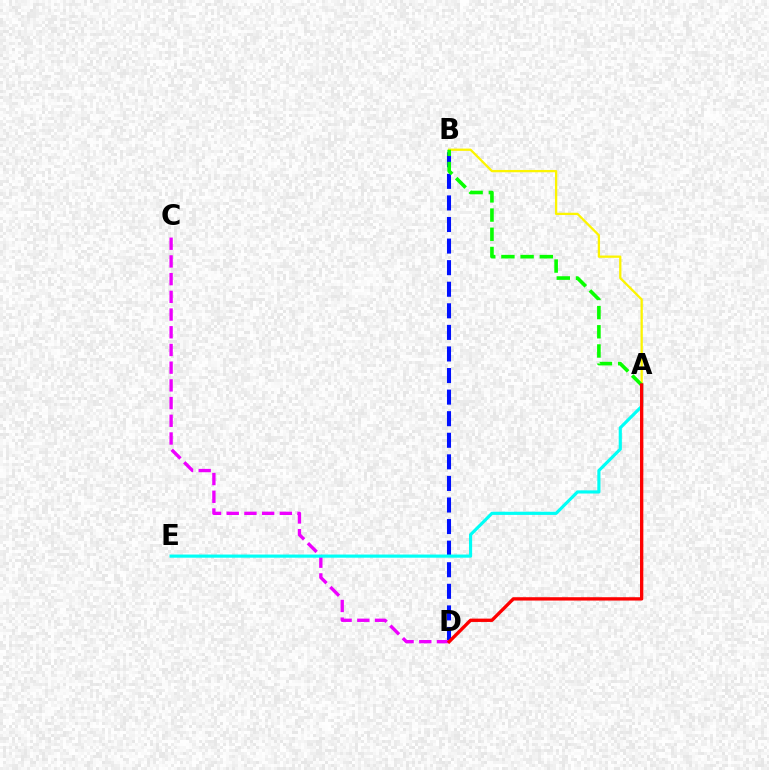{('B', 'D'): [{'color': '#0010ff', 'line_style': 'dashed', 'thickness': 2.93}], ('A', 'B'): [{'color': '#fcf500', 'line_style': 'solid', 'thickness': 1.65}, {'color': '#08ff00', 'line_style': 'dashed', 'thickness': 2.61}], ('C', 'D'): [{'color': '#ee00ff', 'line_style': 'dashed', 'thickness': 2.41}], ('A', 'E'): [{'color': '#00fff6', 'line_style': 'solid', 'thickness': 2.27}], ('A', 'D'): [{'color': '#ff0000', 'line_style': 'solid', 'thickness': 2.4}]}